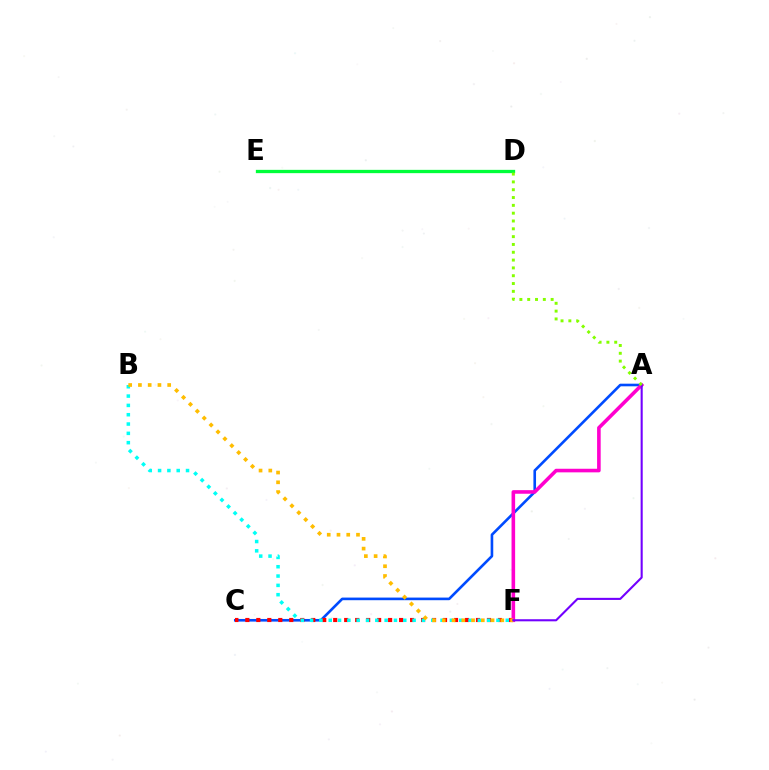{('A', 'C'): [{'color': '#004bff', 'line_style': 'solid', 'thickness': 1.89}], ('C', 'F'): [{'color': '#ff0000', 'line_style': 'dotted', 'thickness': 2.98}], ('D', 'E'): [{'color': '#00ff39', 'line_style': 'solid', 'thickness': 2.38}], ('A', 'F'): [{'color': '#ff00cf', 'line_style': 'solid', 'thickness': 2.59}, {'color': '#7200ff', 'line_style': 'solid', 'thickness': 1.51}], ('B', 'F'): [{'color': '#00fff6', 'line_style': 'dotted', 'thickness': 2.53}, {'color': '#ffbd00', 'line_style': 'dotted', 'thickness': 2.65}], ('A', 'D'): [{'color': '#84ff00', 'line_style': 'dotted', 'thickness': 2.12}]}